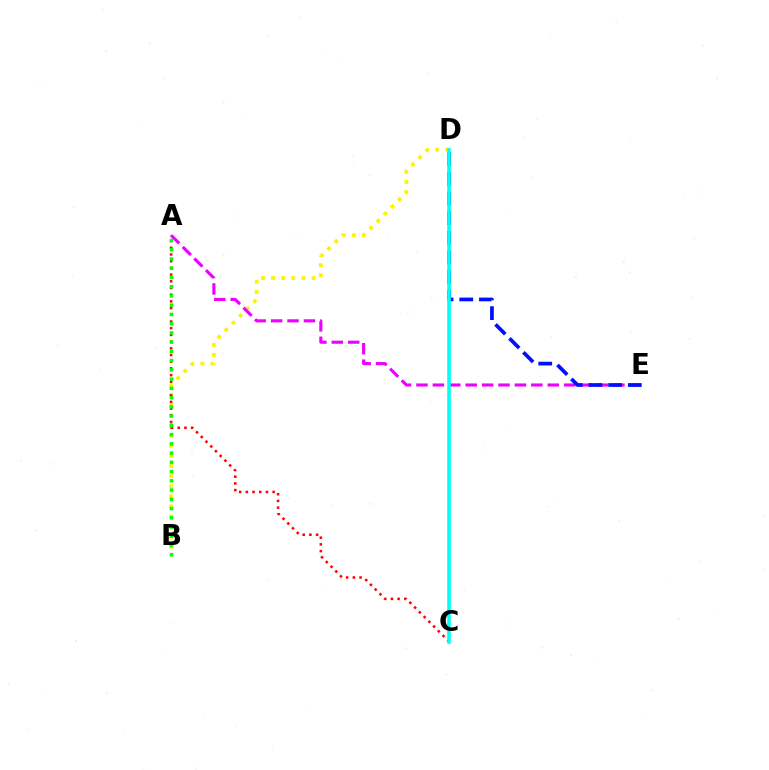{('B', 'D'): [{'color': '#fcf500', 'line_style': 'dotted', 'thickness': 2.74}], ('A', 'C'): [{'color': '#ff0000', 'line_style': 'dotted', 'thickness': 1.82}], ('A', 'E'): [{'color': '#ee00ff', 'line_style': 'dashed', 'thickness': 2.23}], ('D', 'E'): [{'color': '#0010ff', 'line_style': 'dashed', 'thickness': 2.67}], ('A', 'B'): [{'color': '#08ff00', 'line_style': 'dotted', 'thickness': 2.51}], ('C', 'D'): [{'color': '#00fff6', 'line_style': 'solid', 'thickness': 2.58}]}